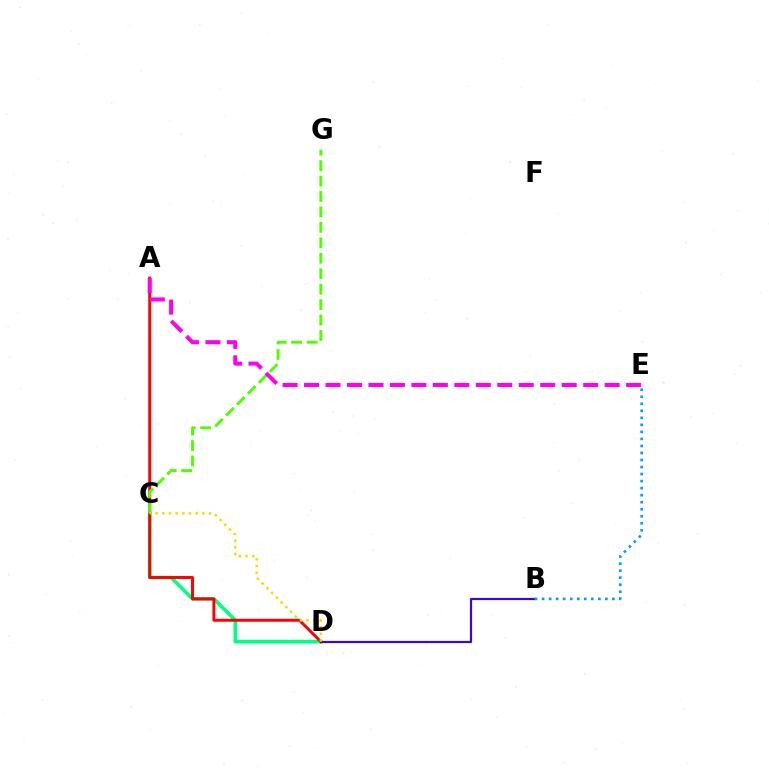{('C', 'D'): [{'color': '#00ff86', 'line_style': 'solid', 'thickness': 2.62}, {'color': '#ffd500', 'line_style': 'dotted', 'thickness': 1.81}], ('A', 'D'): [{'color': '#ff0000', 'line_style': 'solid', 'thickness': 2.12}], ('C', 'G'): [{'color': '#4fff00', 'line_style': 'dashed', 'thickness': 2.1}], ('B', 'D'): [{'color': '#3700ff', 'line_style': 'solid', 'thickness': 1.55}], ('A', 'E'): [{'color': '#ff00ed', 'line_style': 'dashed', 'thickness': 2.92}], ('B', 'E'): [{'color': '#009eff', 'line_style': 'dotted', 'thickness': 1.91}]}